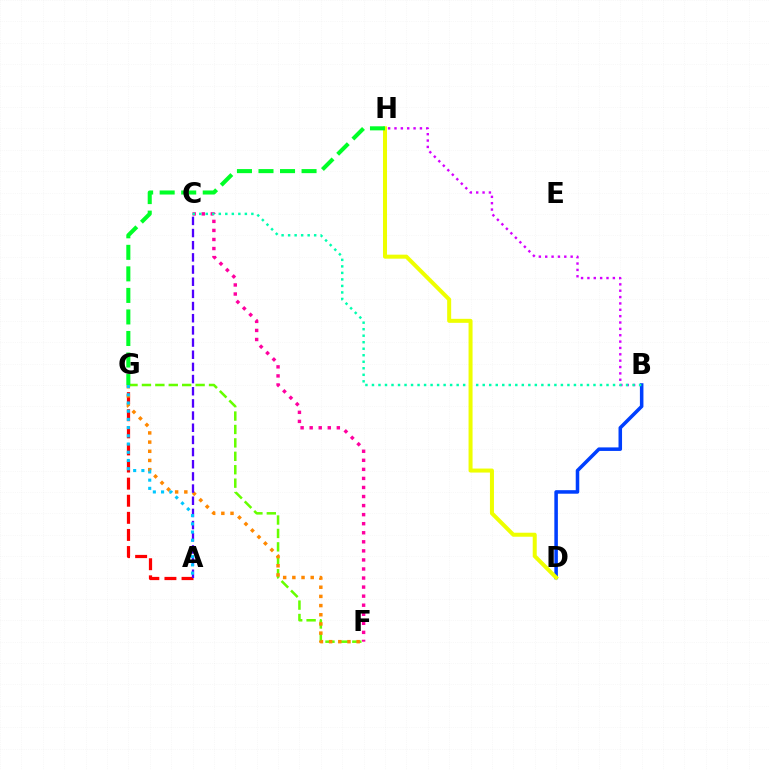{('A', 'G'): [{'color': '#ff0000', 'line_style': 'dashed', 'thickness': 2.32}, {'color': '#00c7ff', 'line_style': 'dotted', 'thickness': 2.23}], ('C', 'F'): [{'color': '#ff00a0', 'line_style': 'dotted', 'thickness': 2.46}], ('F', 'G'): [{'color': '#66ff00', 'line_style': 'dashed', 'thickness': 1.82}, {'color': '#ff8800', 'line_style': 'dotted', 'thickness': 2.49}], ('B', 'H'): [{'color': '#d600ff', 'line_style': 'dotted', 'thickness': 1.73}], ('B', 'D'): [{'color': '#003fff', 'line_style': 'solid', 'thickness': 2.55}], ('A', 'C'): [{'color': '#4f00ff', 'line_style': 'dashed', 'thickness': 1.65}], ('B', 'C'): [{'color': '#00ffaf', 'line_style': 'dotted', 'thickness': 1.77}], ('D', 'H'): [{'color': '#eeff00', 'line_style': 'solid', 'thickness': 2.89}], ('G', 'H'): [{'color': '#00ff27', 'line_style': 'dashed', 'thickness': 2.93}]}